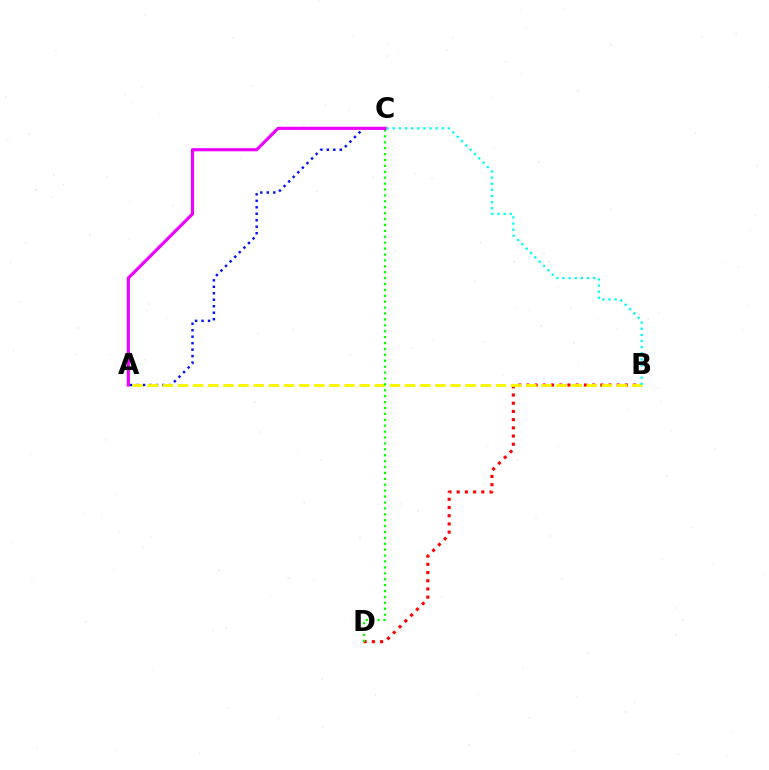{('B', 'D'): [{'color': '#ff0000', 'line_style': 'dotted', 'thickness': 2.23}], ('A', 'C'): [{'color': '#0010ff', 'line_style': 'dotted', 'thickness': 1.76}, {'color': '#ee00ff', 'line_style': 'solid', 'thickness': 2.27}], ('A', 'B'): [{'color': '#fcf500', 'line_style': 'dashed', 'thickness': 2.06}], ('C', 'D'): [{'color': '#08ff00', 'line_style': 'dotted', 'thickness': 1.6}], ('B', 'C'): [{'color': '#00fff6', 'line_style': 'dotted', 'thickness': 1.66}]}